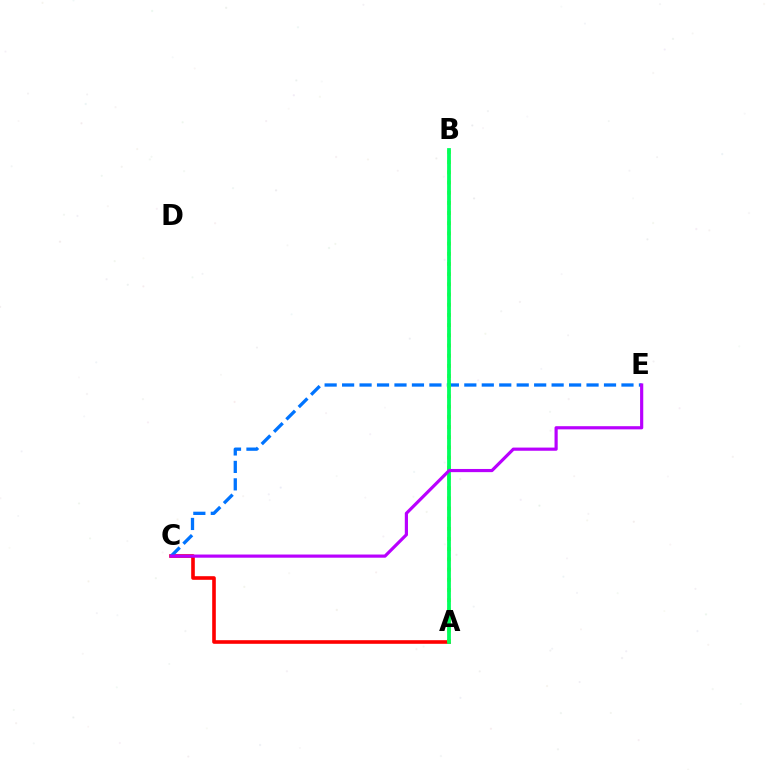{('A', 'C'): [{'color': '#ff0000', 'line_style': 'solid', 'thickness': 2.6}], ('C', 'E'): [{'color': '#0074ff', 'line_style': 'dashed', 'thickness': 2.37}, {'color': '#b900ff', 'line_style': 'solid', 'thickness': 2.28}], ('A', 'B'): [{'color': '#d1ff00', 'line_style': 'dotted', 'thickness': 2.77}, {'color': '#00ff5c', 'line_style': 'solid', 'thickness': 2.72}]}